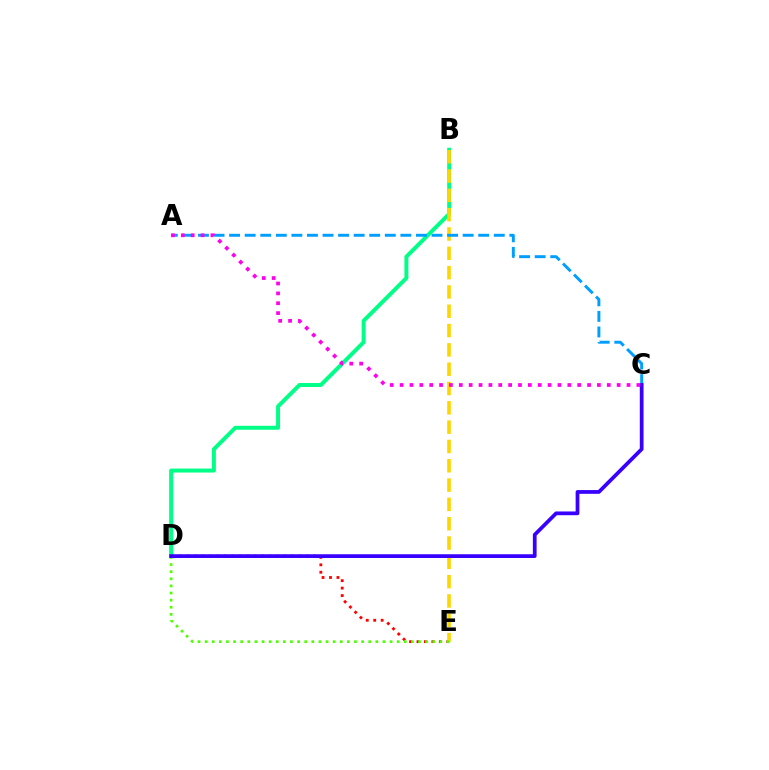{('B', 'D'): [{'color': '#00ff86', 'line_style': 'solid', 'thickness': 2.85}], ('D', 'E'): [{'color': '#ff0000', 'line_style': 'dotted', 'thickness': 2.02}, {'color': '#4fff00', 'line_style': 'dotted', 'thickness': 1.93}], ('B', 'E'): [{'color': '#ffd500', 'line_style': 'dashed', 'thickness': 2.62}], ('A', 'C'): [{'color': '#009eff', 'line_style': 'dashed', 'thickness': 2.12}, {'color': '#ff00ed', 'line_style': 'dotted', 'thickness': 2.68}], ('C', 'D'): [{'color': '#3700ff', 'line_style': 'solid', 'thickness': 2.69}]}